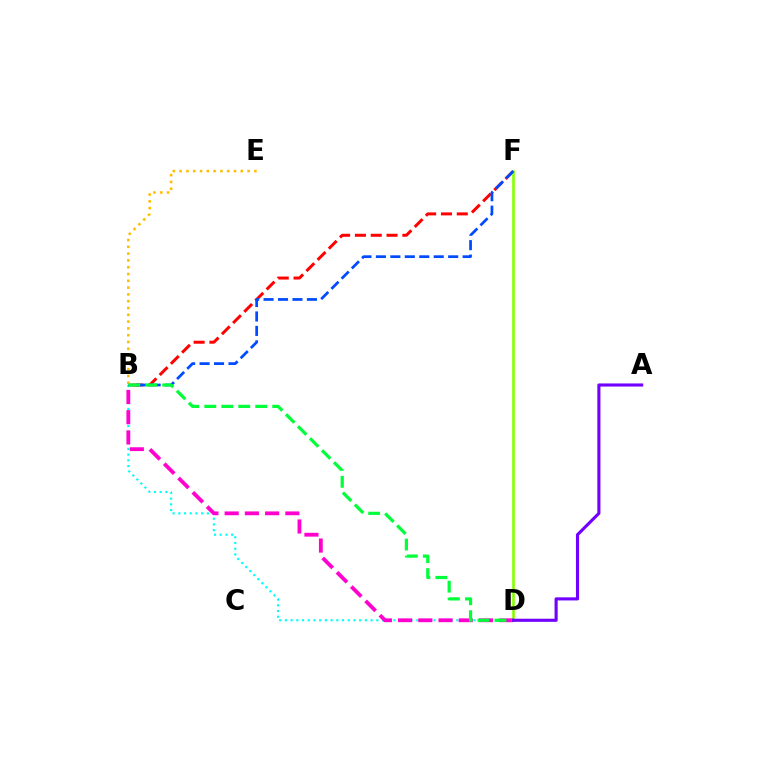{('B', 'D'): [{'color': '#00fff6', 'line_style': 'dotted', 'thickness': 1.55}, {'color': '#ff00cf', 'line_style': 'dashed', 'thickness': 2.75}, {'color': '#00ff39', 'line_style': 'dashed', 'thickness': 2.31}], ('B', 'F'): [{'color': '#ff0000', 'line_style': 'dashed', 'thickness': 2.15}, {'color': '#004bff', 'line_style': 'dashed', 'thickness': 1.96}], ('D', 'F'): [{'color': '#84ff00', 'line_style': 'solid', 'thickness': 1.88}], ('B', 'E'): [{'color': '#ffbd00', 'line_style': 'dotted', 'thickness': 1.85}], ('A', 'D'): [{'color': '#7200ff', 'line_style': 'solid', 'thickness': 2.24}]}